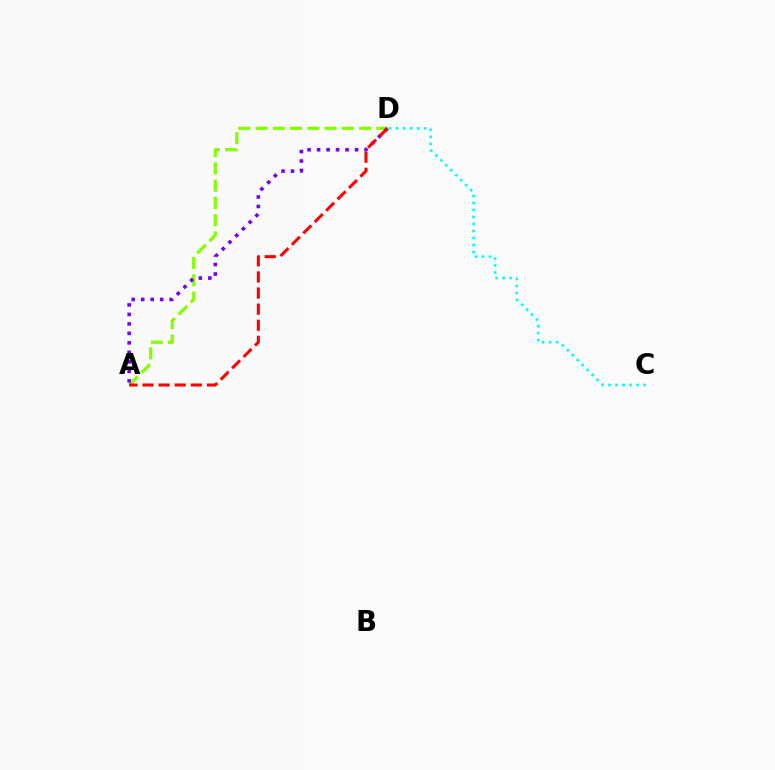{('C', 'D'): [{'color': '#00fff6', 'line_style': 'dotted', 'thickness': 1.9}], ('A', 'D'): [{'color': '#84ff00', 'line_style': 'dashed', 'thickness': 2.35}, {'color': '#7200ff', 'line_style': 'dotted', 'thickness': 2.58}, {'color': '#ff0000', 'line_style': 'dashed', 'thickness': 2.19}]}